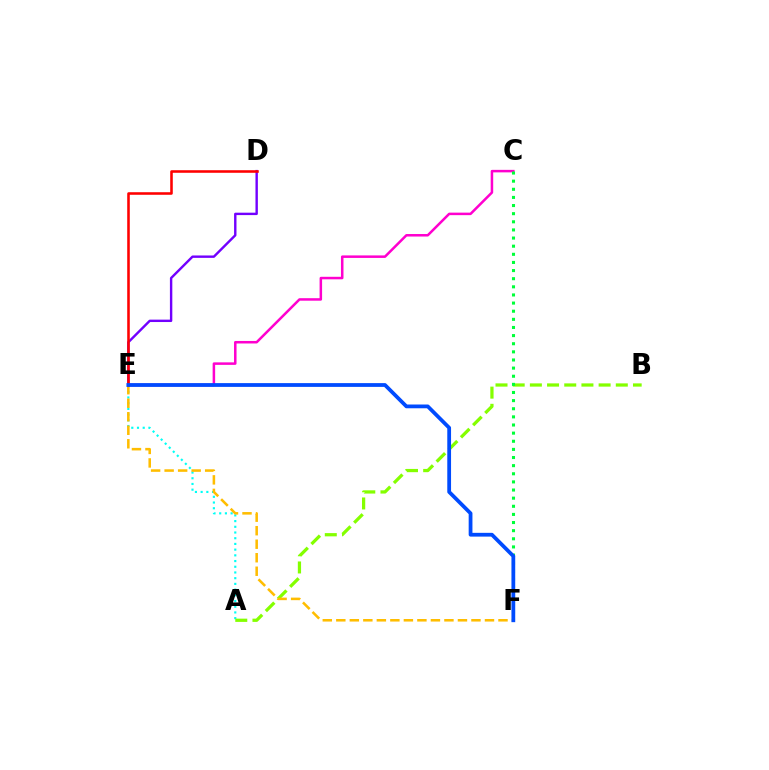{('D', 'E'): [{'color': '#7200ff', 'line_style': 'solid', 'thickness': 1.73}, {'color': '#ff0000', 'line_style': 'solid', 'thickness': 1.85}], ('A', 'E'): [{'color': '#00fff6', 'line_style': 'dotted', 'thickness': 1.55}], ('C', 'E'): [{'color': '#ff00cf', 'line_style': 'solid', 'thickness': 1.81}], ('A', 'B'): [{'color': '#84ff00', 'line_style': 'dashed', 'thickness': 2.33}], ('C', 'F'): [{'color': '#00ff39', 'line_style': 'dotted', 'thickness': 2.21}], ('E', 'F'): [{'color': '#ffbd00', 'line_style': 'dashed', 'thickness': 1.84}, {'color': '#004bff', 'line_style': 'solid', 'thickness': 2.72}]}